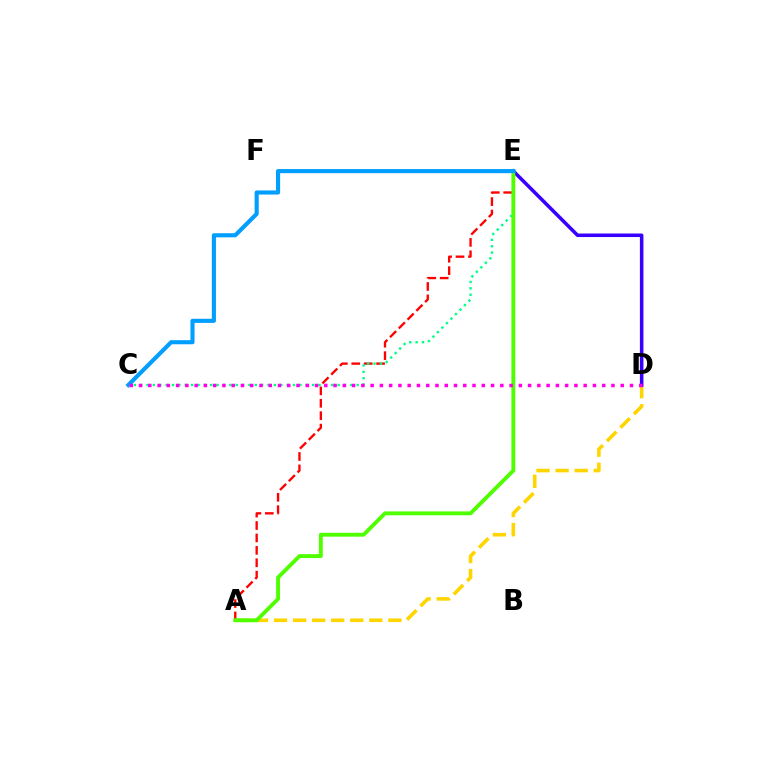{('A', 'E'): [{'color': '#ff0000', 'line_style': 'dashed', 'thickness': 1.69}, {'color': '#4fff00', 'line_style': 'solid', 'thickness': 2.79}], ('C', 'E'): [{'color': '#00ff86', 'line_style': 'dotted', 'thickness': 1.73}, {'color': '#009eff', 'line_style': 'solid', 'thickness': 2.96}], ('A', 'D'): [{'color': '#ffd500', 'line_style': 'dashed', 'thickness': 2.59}], ('D', 'E'): [{'color': '#3700ff', 'line_style': 'solid', 'thickness': 2.55}], ('C', 'D'): [{'color': '#ff00ed', 'line_style': 'dotted', 'thickness': 2.52}]}